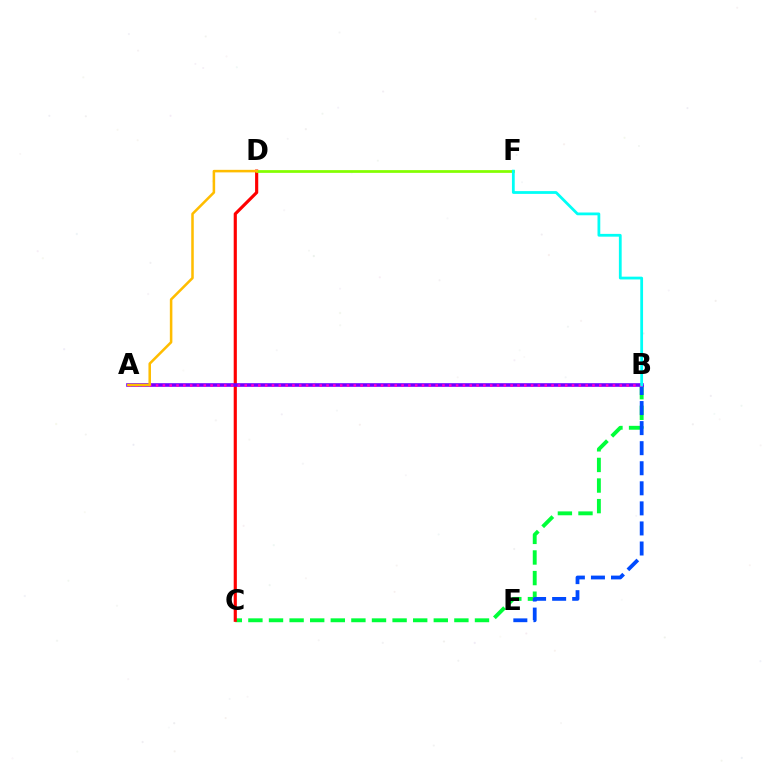{('B', 'C'): [{'color': '#00ff39', 'line_style': 'dashed', 'thickness': 2.8}], ('B', 'E'): [{'color': '#004bff', 'line_style': 'dashed', 'thickness': 2.73}], ('C', 'D'): [{'color': '#ff0000', 'line_style': 'solid', 'thickness': 2.27}], ('A', 'B'): [{'color': '#7200ff', 'line_style': 'solid', 'thickness': 2.6}, {'color': '#ff00cf', 'line_style': 'dotted', 'thickness': 1.85}], ('D', 'F'): [{'color': '#84ff00', 'line_style': 'solid', 'thickness': 1.96}], ('A', 'D'): [{'color': '#ffbd00', 'line_style': 'solid', 'thickness': 1.83}], ('B', 'F'): [{'color': '#00fff6', 'line_style': 'solid', 'thickness': 2.0}]}